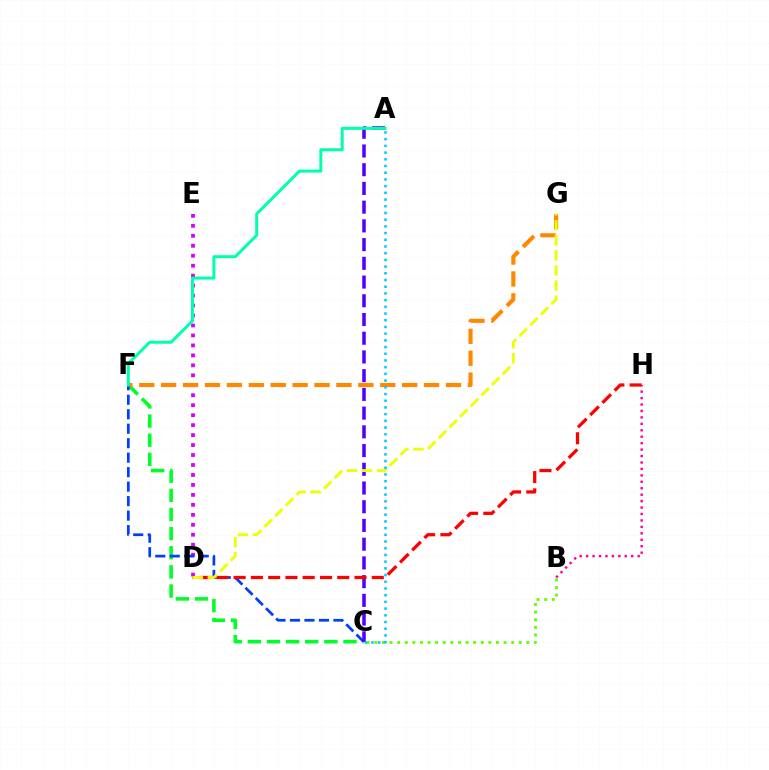{('B', 'H'): [{'color': '#ff00a0', 'line_style': 'dotted', 'thickness': 1.75}], ('D', 'E'): [{'color': '#d600ff', 'line_style': 'dotted', 'thickness': 2.71}], ('C', 'F'): [{'color': '#00ff27', 'line_style': 'dashed', 'thickness': 2.6}, {'color': '#003fff', 'line_style': 'dashed', 'thickness': 1.97}], ('B', 'C'): [{'color': '#66ff00', 'line_style': 'dotted', 'thickness': 2.07}], ('F', 'G'): [{'color': '#ff8800', 'line_style': 'dashed', 'thickness': 2.98}], ('A', 'C'): [{'color': '#4f00ff', 'line_style': 'dashed', 'thickness': 2.54}, {'color': '#00c7ff', 'line_style': 'dotted', 'thickness': 1.82}], ('A', 'F'): [{'color': '#00ffaf', 'line_style': 'solid', 'thickness': 2.16}], ('D', 'H'): [{'color': '#ff0000', 'line_style': 'dashed', 'thickness': 2.35}], ('D', 'G'): [{'color': '#eeff00', 'line_style': 'dashed', 'thickness': 2.05}]}